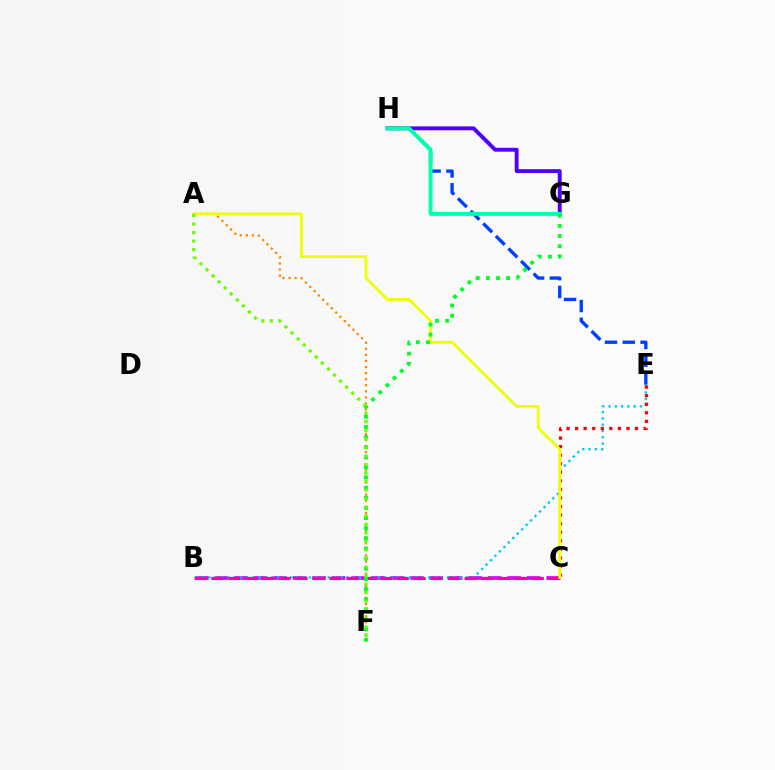{('B', 'C'): [{'color': '#d600ff', 'line_style': 'dashed', 'thickness': 2.65}, {'color': '#ff00a0', 'line_style': 'dashed', 'thickness': 2.29}], ('B', 'E'): [{'color': '#00c7ff', 'line_style': 'dotted', 'thickness': 1.71}], ('E', 'H'): [{'color': '#003fff', 'line_style': 'dashed', 'thickness': 2.42}], ('G', 'H'): [{'color': '#4f00ff', 'line_style': 'solid', 'thickness': 2.81}, {'color': '#00ffaf', 'line_style': 'solid', 'thickness': 2.83}], ('C', 'E'): [{'color': '#ff0000', 'line_style': 'dotted', 'thickness': 2.33}], ('A', 'F'): [{'color': '#ff8800', 'line_style': 'dotted', 'thickness': 1.65}, {'color': '#66ff00', 'line_style': 'dotted', 'thickness': 2.32}], ('A', 'C'): [{'color': '#eeff00', 'line_style': 'solid', 'thickness': 1.99}], ('F', 'G'): [{'color': '#00ff27', 'line_style': 'dotted', 'thickness': 2.75}]}